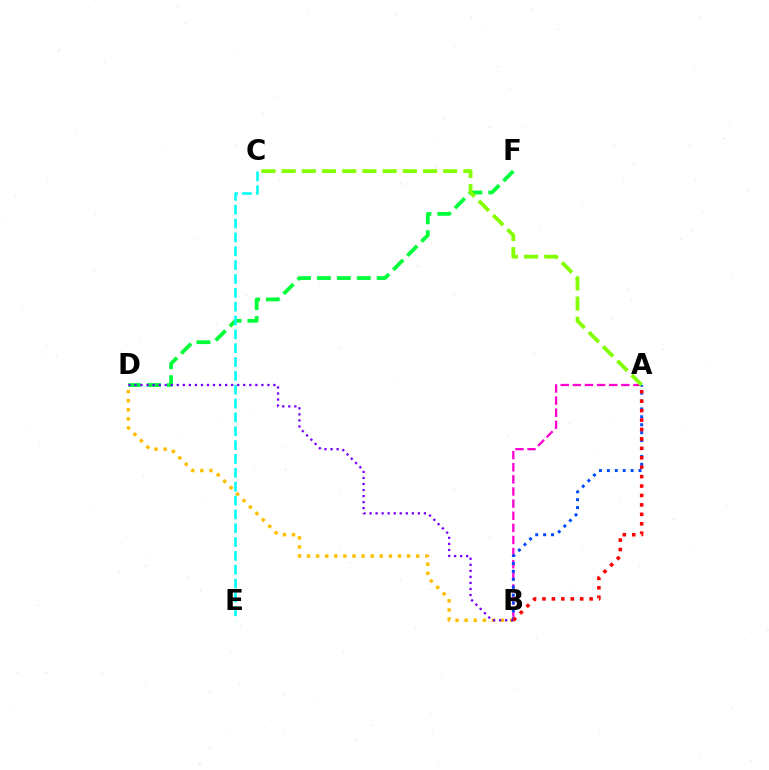{('B', 'D'): [{'color': '#ffbd00', 'line_style': 'dotted', 'thickness': 2.47}, {'color': '#7200ff', 'line_style': 'dotted', 'thickness': 1.64}], ('A', 'B'): [{'color': '#ff00cf', 'line_style': 'dashed', 'thickness': 1.65}, {'color': '#004bff', 'line_style': 'dotted', 'thickness': 2.15}, {'color': '#ff0000', 'line_style': 'dotted', 'thickness': 2.56}], ('D', 'F'): [{'color': '#00ff39', 'line_style': 'dashed', 'thickness': 2.71}], ('C', 'E'): [{'color': '#00fff6', 'line_style': 'dashed', 'thickness': 1.88}], ('A', 'C'): [{'color': '#84ff00', 'line_style': 'dashed', 'thickness': 2.74}]}